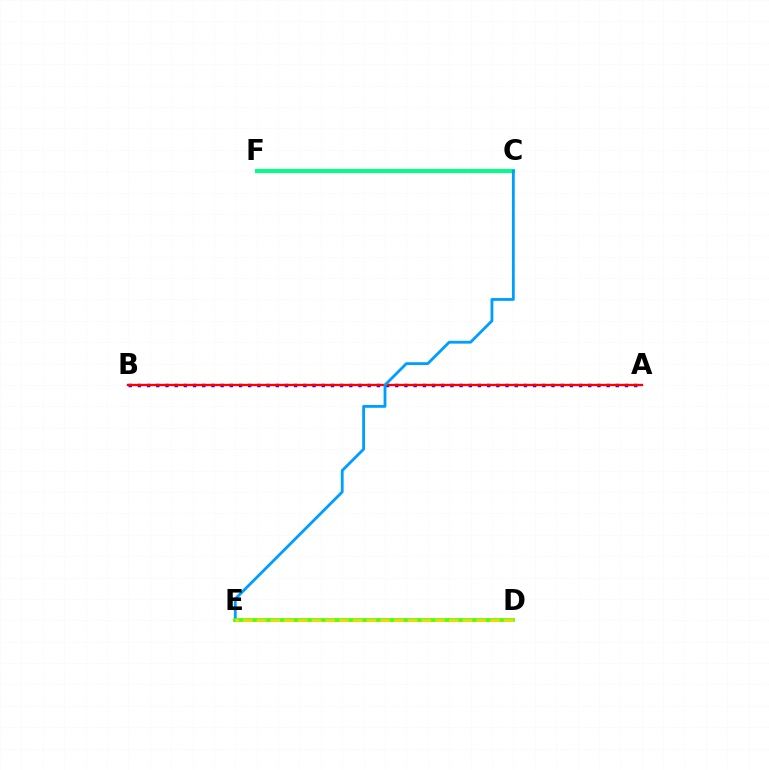{('C', 'F'): [{'color': '#ff00ed', 'line_style': 'solid', 'thickness': 2.72}, {'color': '#00ff86', 'line_style': 'solid', 'thickness': 2.89}], ('A', 'B'): [{'color': '#3700ff', 'line_style': 'dotted', 'thickness': 2.5}, {'color': '#ff0000', 'line_style': 'solid', 'thickness': 1.66}], ('C', 'E'): [{'color': '#009eff', 'line_style': 'solid', 'thickness': 2.03}], ('D', 'E'): [{'color': '#4fff00', 'line_style': 'solid', 'thickness': 2.67}, {'color': '#ffd500', 'line_style': 'dashed', 'thickness': 1.87}]}